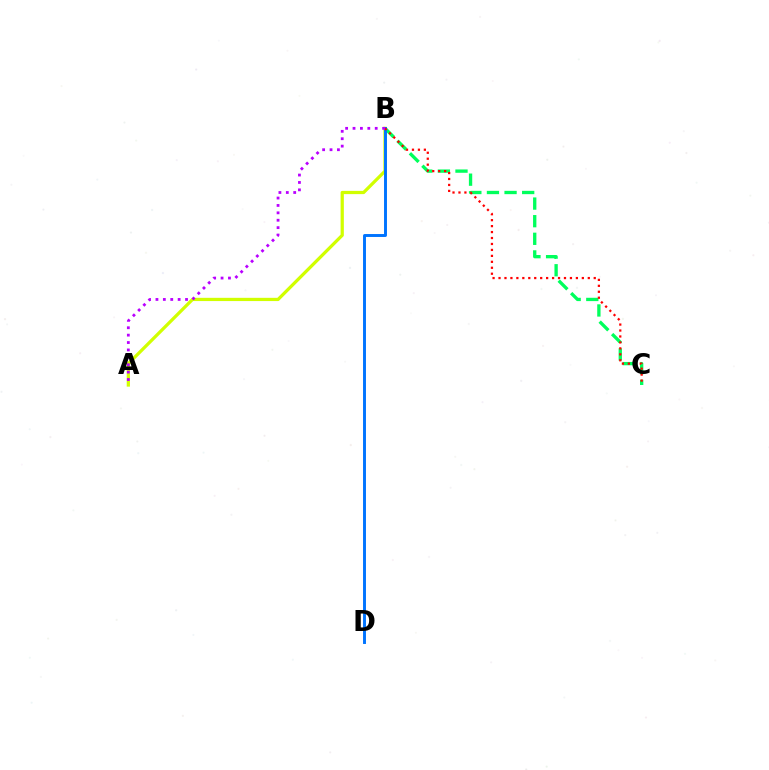{('A', 'B'): [{'color': '#d1ff00', 'line_style': 'solid', 'thickness': 2.33}, {'color': '#b900ff', 'line_style': 'dotted', 'thickness': 2.01}], ('B', 'C'): [{'color': '#00ff5c', 'line_style': 'dashed', 'thickness': 2.39}, {'color': '#ff0000', 'line_style': 'dotted', 'thickness': 1.62}], ('B', 'D'): [{'color': '#0074ff', 'line_style': 'solid', 'thickness': 2.11}]}